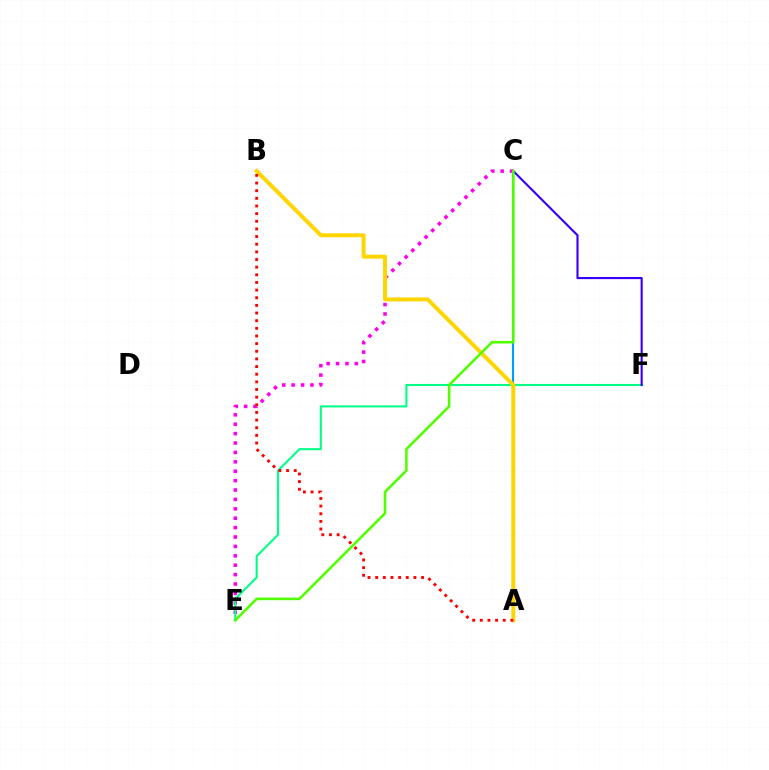{('A', 'C'): [{'color': '#009eff', 'line_style': 'solid', 'thickness': 1.52}], ('C', 'E'): [{'color': '#ff00ed', 'line_style': 'dotted', 'thickness': 2.55}, {'color': '#4fff00', 'line_style': 'solid', 'thickness': 1.85}], ('E', 'F'): [{'color': '#00ff86', 'line_style': 'solid', 'thickness': 1.5}], ('C', 'F'): [{'color': '#3700ff', 'line_style': 'solid', 'thickness': 1.54}], ('A', 'B'): [{'color': '#ffd500', 'line_style': 'solid', 'thickness': 2.84}, {'color': '#ff0000', 'line_style': 'dotted', 'thickness': 2.08}]}